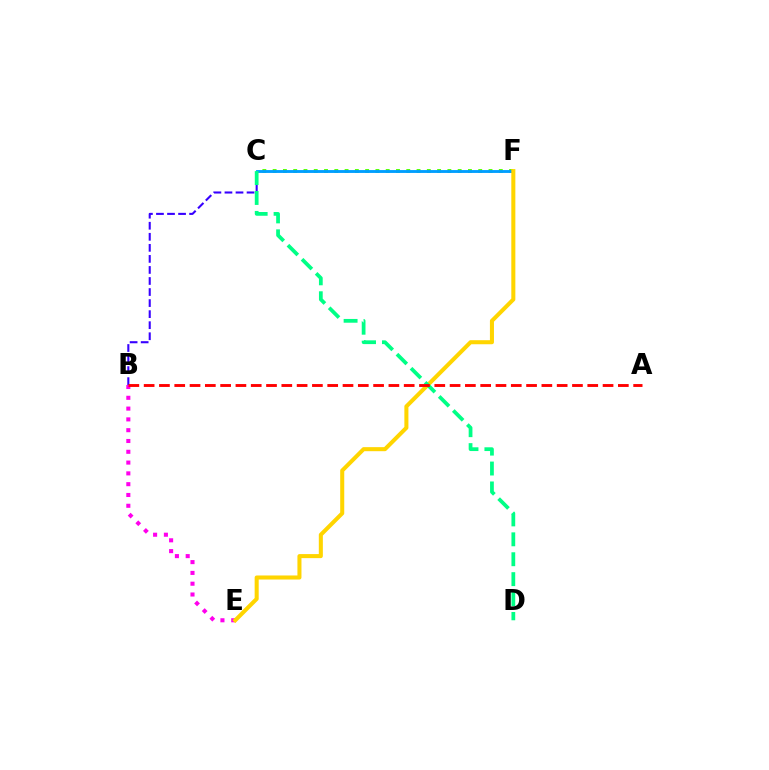{('C', 'F'): [{'color': '#4fff00', 'line_style': 'dotted', 'thickness': 2.79}, {'color': '#009eff', 'line_style': 'solid', 'thickness': 2.07}], ('B', 'C'): [{'color': '#3700ff', 'line_style': 'dashed', 'thickness': 1.5}], ('B', 'E'): [{'color': '#ff00ed', 'line_style': 'dotted', 'thickness': 2.93}], ('E', 'F'): [{'color': '#ffd500', 'line_style': 'solid', 'thickness': 2.91}], ('C', 'D'): [{'color': '#00ff86', 'line_style': 'dashed', 'thickness': 2.7}], ('A', 'B'): [{'color': '#ff0000', 'line_style': 'dashed', 'thickness': 2.08}]}